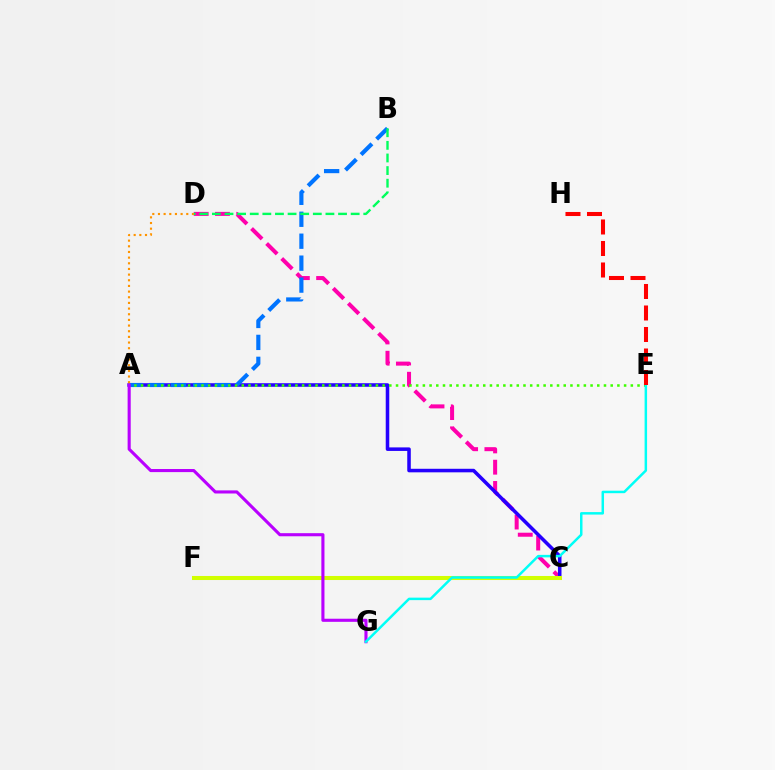{('C', 'D'): [{'color': '#ff00ac', 'line_style': 'dashed', 'thickness': 2.89}], ('A', 'C'): [{'color': '#2500ff', 'line_style': 'solid', 'thickness': 2.55}], ('A', 'B'): [{'color': '#0074ff', 'line_style': 'dashed', 'thickness': 2.98}], ('A', 'E'): [{'color': '#3dff00', 'line_style': 'dotted', 'thickness': 1.82}], ('C', 'F'): [{'color': '#d1ff00', 'line_style': 'solid', 'thickness': 2.92}], ('A', 'G'): [{'color': '#b900ff', 'line_style': 'solid', 'thickness': 2.23}], ('E', 'G'): [{'color': '#00fff6', 'line_style': 'solid', 'thickness': 1.79}], ('E', 'H'): [{'color': '#ff0000', 'line_style': 'dashed', 'thickness': 2.92}], ('B', 'D'): [{'color': '#00ff5c', 'line_style': 'dashed', 'thickness': 1.71}], ('A', 'D'): [{'color': '#ff9400', 'line_style': 'dotted', 'thickness': 1.54}]}